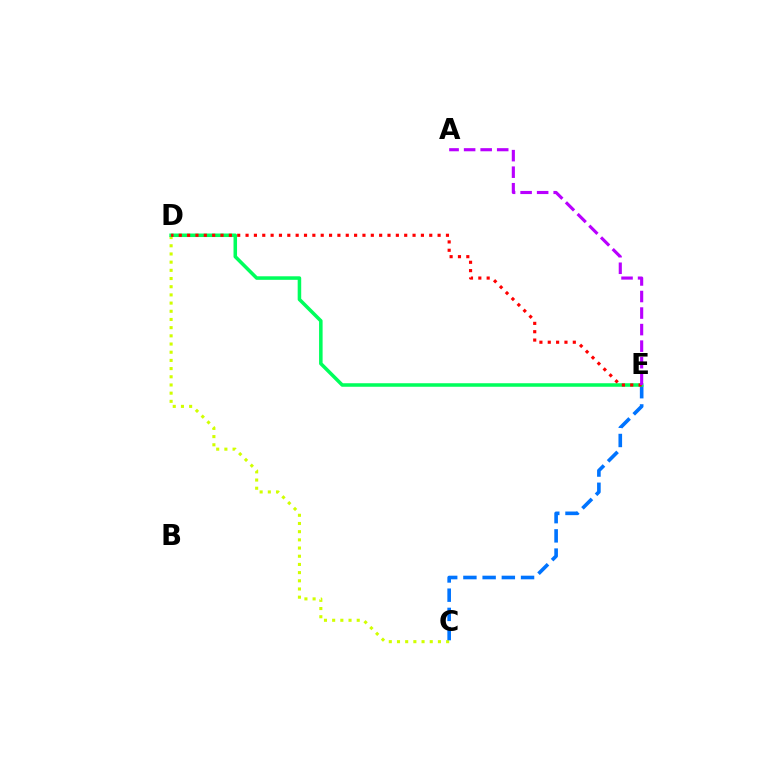{('C', 'D'): [{'color': '#d1ff00', 'line_style': 'dotted', 'thickness': 2.22}], ('C', 'E'): [{'color': '#0074ff', 'line_style': 'dashed', 'thickness': 2.61}], ('D', 'E'): [{'color': '#00ff5c', 'line_style': 'solid', 'thickness': 2.54}, {'color': '#ff0000', 'line_style': 'dotted', 'thickness': 2.27}], ('A', 'E'): [{'color': '#b900ff', 'line_style': 'dashed', 'thickness': 2.25}]}